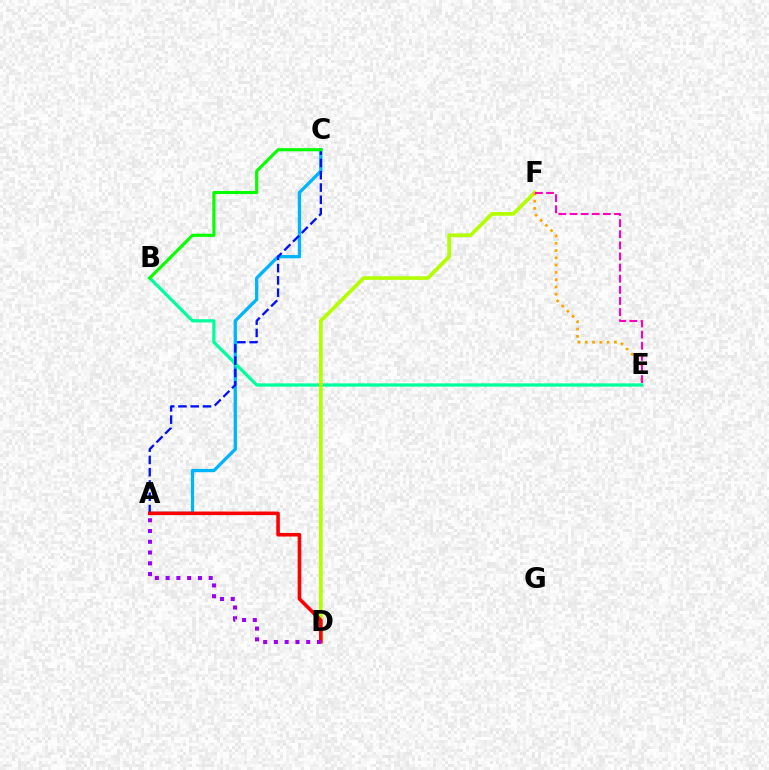{('A', 'C'): [{'color': '#00b5ff', 'line_style': 'solid', 'thickness': 2.38}, {'color': '#0010ff', 'line_style': 'dashed', 'thickness': 1.67}], ('B', 'E'): [{'color': '#00ff9d', 'line_style': 'solid', 'thickness': 2.35}], ('D', 'F'): [{'color': '#b3ff00', 'line_style': 'solid', 'thickness': 2.66}], ('E', 'F'): [{'color': '#ffa500', 'line_style': 'dotted', 'thickness': 1.98}, {'color': '#ff00bd', 'line_style': 'dashed', 'thickness': 1.51}], ('A', 'D'): [{'color': '#ff0000', 'line_style': 'solid', 'thickness': 2.58}, {'color': '#9b00ff', 'line_style': 'dotted', 'thickness': 2.93}], ('B', 'C'): [{'color': '#08ff00', 'line_style': 'solid', 'thickness': 2.26}]}